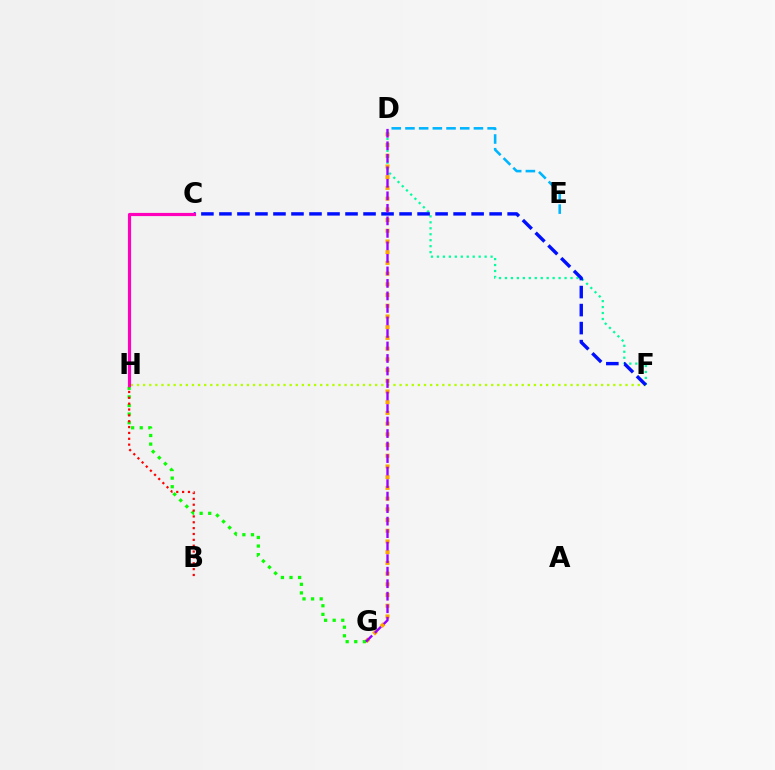{('D', 'G'): [{'color': '#ffa500', 'line_style': 'dotted', 'thickness': 2.91}, {'color': '#9b00ff', 'line_style': 'dashed', 'thickness': 1.7}], ('D', 'F'): [{'color': '#00ff9d', 'line_style': 'dotted', 'thickness': 1.62}], ('F', 'H'): [{'color': '#b3ff00', 'line_style': 'dotted', 'thickness': 1.66}], ('C', 'F'): [{'color': '#0010ff', 'line_style': 'dashed', 'thickness': 2.45}], ('D', 'E'): [{'color': '#00b5ff', 'line_style': 'dashed', 'thickness': 1.86}], ('G', 'H'): [{'color': '#08ff00', 'line_style': 'dotted', 'thickness': 2.33}], ('B', 'H'): [{'color': '#ff0000', 'line_style': 'dotted', 'thickness': 1.59}], ('C', 'H'): [{'color': '#ff00bd', 'line_style': 'solid', 'thickness': 2.29}]}